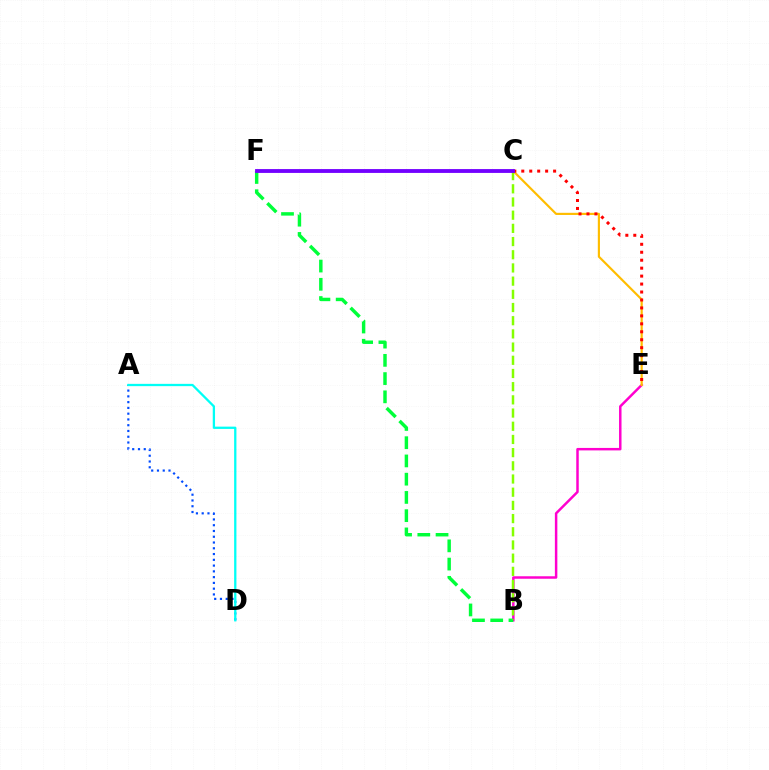{('B', 'E'): [{'color': '#ff00cf', 'line_style': 'solid', 'thickness': 1.78}], ('C', 'E'): [{'color': '#ffbd00', 'line_style': 'solid', 'thickness': 1.56}, {'color': '#ff0000', 'line_style': 'dotted', 'thickness': 2.16}], ('B', 'F'): [{'color': '#00ff39', 'line_style': 'dashed', 'thickness': 2.48}], ('B', 'C'): [{'color': '#84ff00', 'line_style': 'dashed', 'thickness': 1.79}], ('A', 'D'): [{'color': '#004bff', 'line_style': 'dotted', 'thickness': 1.57}, {'color': '#00fff6', 'line_style': 'solid', 'thickness': 1.65}], ('C', 'F'): [{'color': '#7200ff', 'line_style': 'solid', 'thickness': 2.76}]}